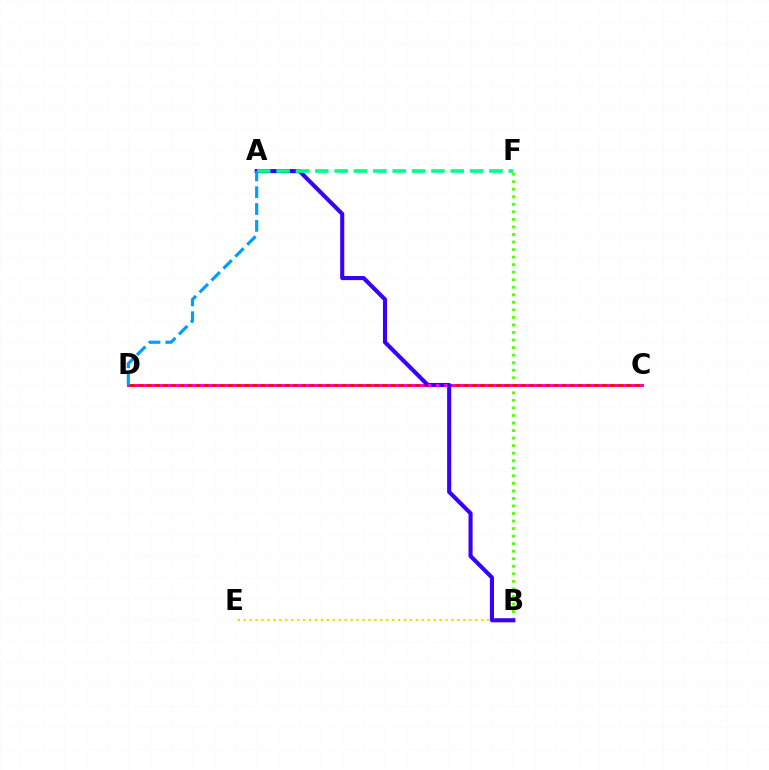{('B', 'E'): [{'color': '#ffd500', 'line_style': 'dotted', 'thickness': 1.61}], ('B', 'F'): [{'color': '#4fff00', 'line_style': 'dotted', 'thickness': 2.05}], ('C', 'D'): [{'color': '#ff0000', 'line_style': 'solid', 'thickness': 2.02}, {'color': '#ff00ed', 'line_style': 'dotted', 'thickness': 2.21}], ('A', 'B'): [{'color': '#3700ff', 'line_style': 'solid', 'thickness': 2.95}], ('A', 'F'): [{'color': '#00ff86', 'line_style': 'dashed', 'thickness': 2.63}], ('A', 'D'): [{'color': '#009eff', 'line_style': 'dashed', 'thickness': 2.29}]}